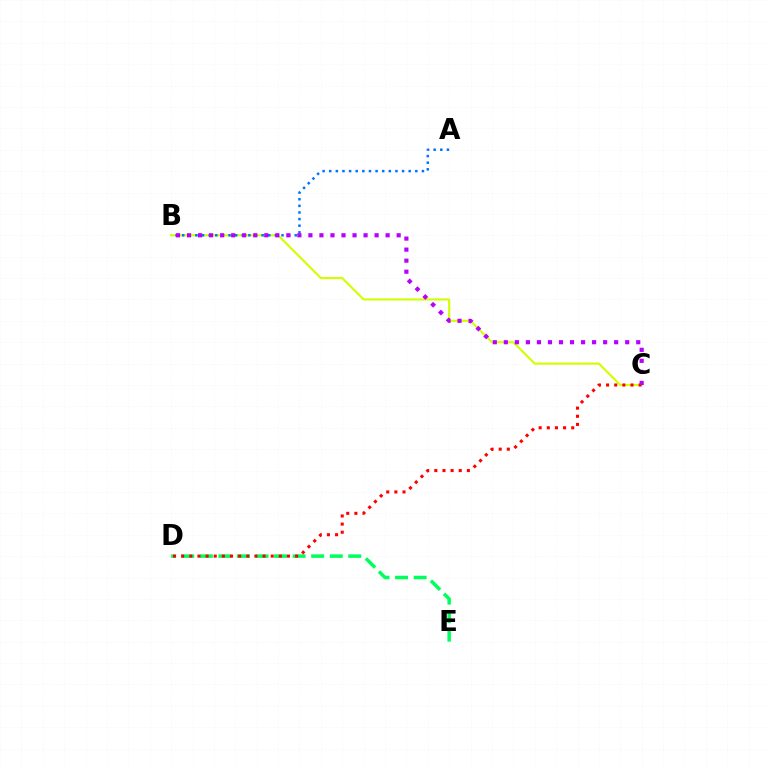{('B', 'C'): [{'color': '#d1ff00', 'line_style': 'solid', 'thickness': 1.53}, {'color': '#b900ff', 'line_style': 'dotted', 'thickness': 3.0}], ('A', 'B'): [{'color': '#0074ff', 'line_style': 'dotted', 'thickness': 1.8}], ('D', 'E'): [{'color': '#00ff5c', 'line_style': 'dashed', 'thickness': 2.52}], ('C', 'D'): [{'color': '#ff0000', 'line_style': 'dotted', 'thickness': 2.21}]}